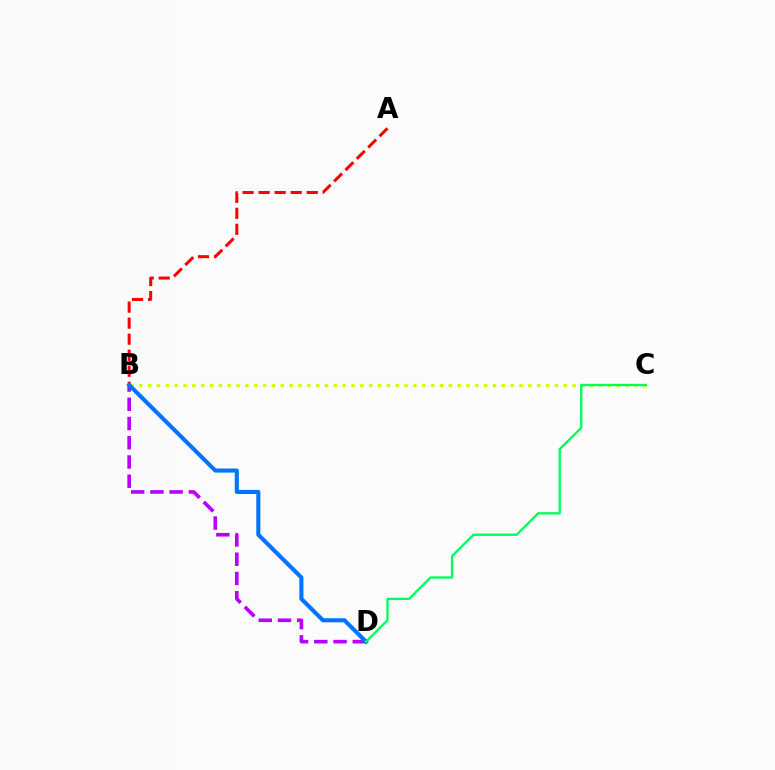{('B', 'C'): [{'color': '#d1ff00', 'line_style': 'dotted', 'thickness': 2.4}], ('B', 'D'): [{'color': '#b900ff', 'line_style': 'dashed', 'thickness': 2.61}, {'color': '#0074ff', 'line_style': 'solid', 'thickness': 2.94}], ('A', 'B'): [{'color': '#ff0000', 'line_style': 'dashed', 'thickness': 2.18}], ('C', 'D'): [{'color': '#00ff5c', 'line_style': 'solid', 'thickness': 1.68}]}